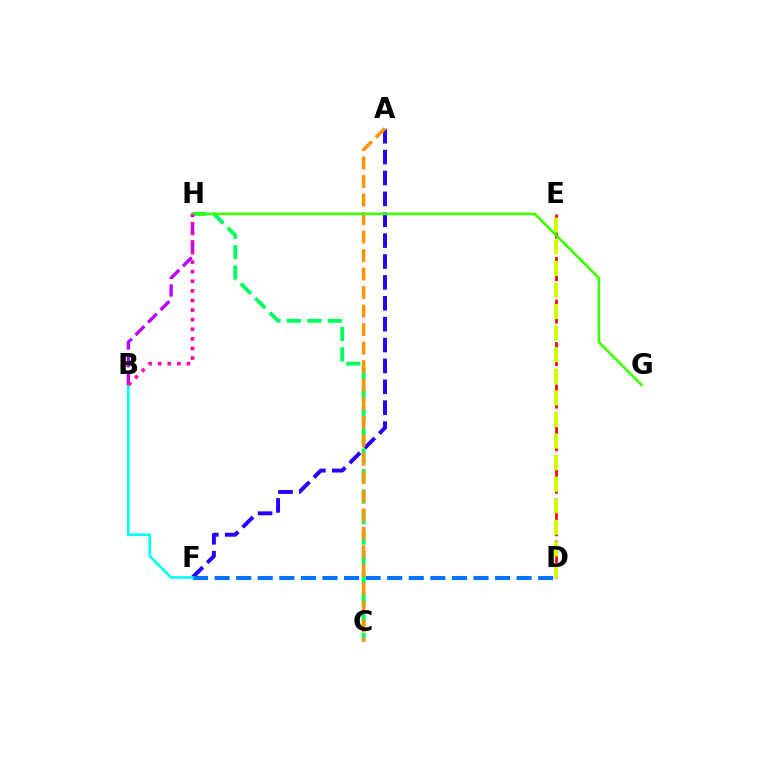{('D', 'E'): [{'color': '#ff0000', 'line_style': 'dashed', 'thickness': 1.93}, {'color': '#d1ff00', 'line_style': 'dashed', 'thickness': 2.93}], ('A', 'F'): [{'color': '#2500ff', 'line_style': 'dashed', 'thickness': 2.84}], ('D', 'F'): [{'color': '#0074ff', 'line_style': 'dashed', 'thickness': 2.93}], ('C', 'H'): [{'color': '#00ff5c', 'line_style': 'dashed', 'thickness': 2.78}], ('A', 'C'): [{'color': '#ff9400', 'line_style': 'dashed', 'thickness': 2.52}], ('B', 'F'): [{'color': '#00fff6', 'line_style': 'solid', 'thickness': 1.92}], ('B', 'H'): [{'color': '#b900ff', 'line_style': 'dashed', 'thickness': 2.4}, {'color': '#ff00ac', 'line_style': 'dotted', 'thickness': 2.61}], ('G', 'H'): [{'color': '#3dff00', 'line_style': 'solid', 'thickness': 1.91}]}